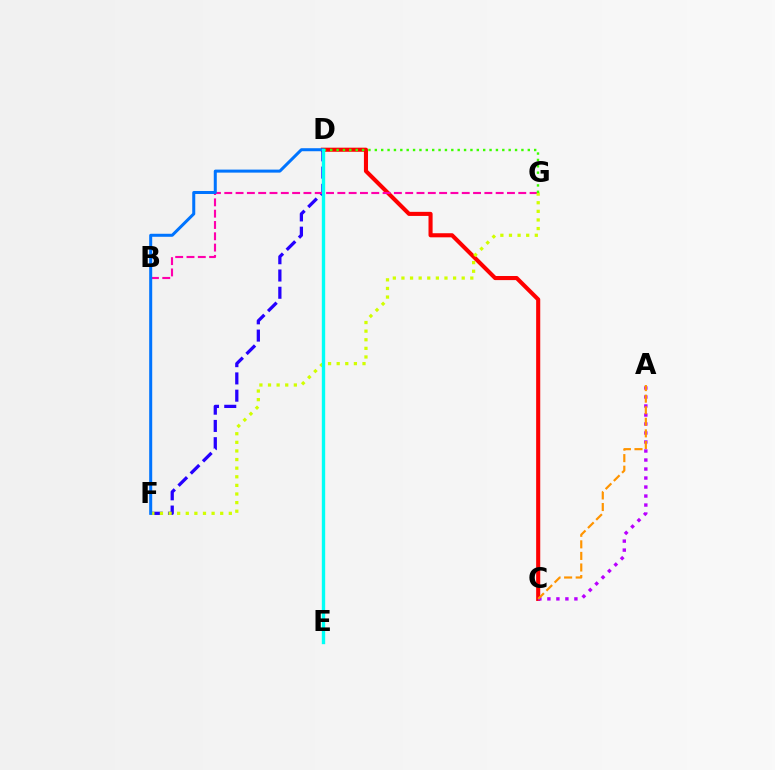{('C', 'D'): [{'color': '#ff0000', 'line_style': 'solid', 'thickness': 2.95}], ('D', 'E'): [{'color': '#00ff5c', 'line_style': 'solid', 'thickness': 2.18}, {'color': '#00fff6', 'line_style': 'solid', 'thickness': 2.4}], ('A', 'C'): [{'color': '#b900ff', 'line_style': 'dotted', 'thickness': 2.45}, {'color': '#ff9400', 'line_style': 'dashed', 'thickness': 1.57}], ('D', 'F'): [{'color': '#2500ff', 'line_style': 'dashed', 'thickness': 2.34}, {'color': '#0074ff', 'line_style': 'solid', 'thickness': 2.17}], ('B', 'G'): [{'color': '#ff00ac', 'line_style': 'dashed', 'thickness': 1.54}], ('F', 'G'): [{'color': '#d1ff00', 'line_style': 'dotted', 'thickness': 2.34}], ('D', 'G'): [{'color': '#3dff00', 'line_style': 'dotted', 'thickness': 1.73}]}